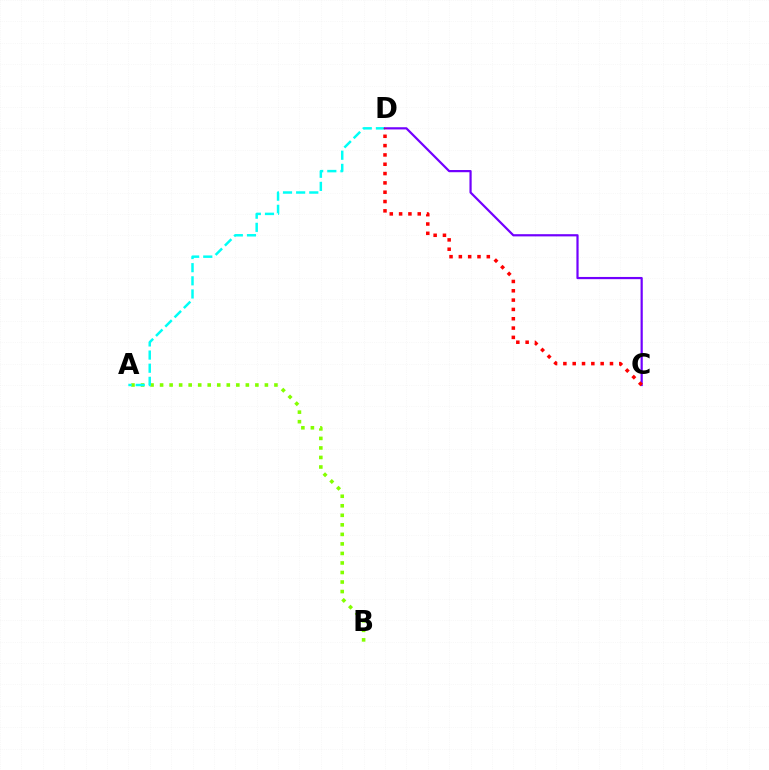{('A', 'B'): [{'color': '#84ff00', 'line_style': 'dotted', 'thickness': 2.59}], ('A', 'D'): [{'color': '#00fff6', 'line_style': 'dashed', 'thickness': 1.78}], ('C', 'D'): [{'color': '#7200ff', 'line_style': 'solid', 'thickness': 1.59}, {'color': '#ff0000', 'line_style': 'dotted', 'thickness': 2.53}]}